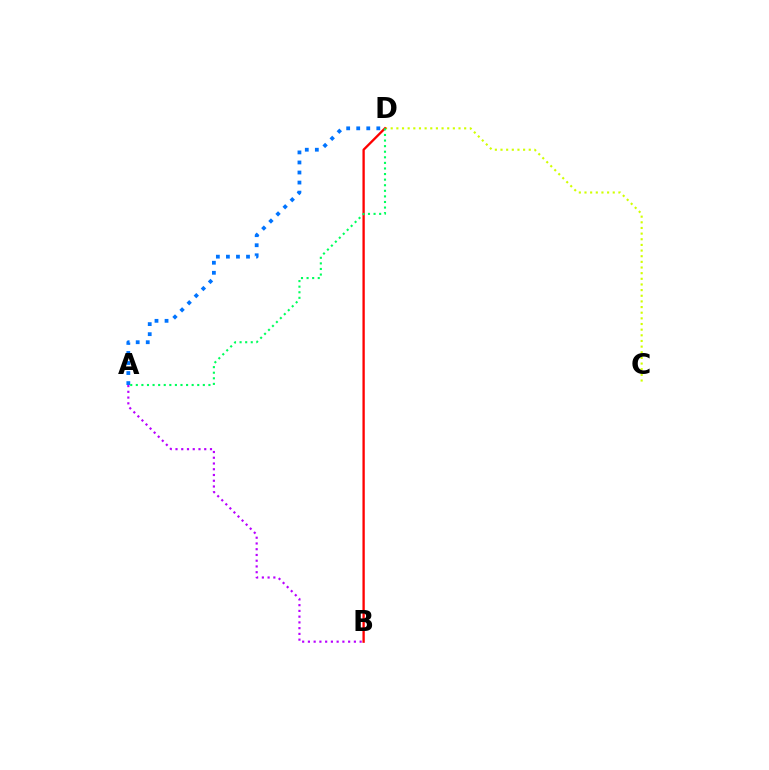{('A', 'D'): [{'color': '#0074ff', 'line_style': 'dotted', 'thickness': 2.73}, {'color': '#00ff5c', 'line_style': 'dotted', 'thickness': 1.52}], ('C', 'D'): [{'color': '#d1ff00', 'line_style': 'dotted', 'thickness': 1.54}], ('B', 'D'): [{'color': '#ff0000', 'line_style': 'solid', 'thickness': 1.67}], ('A', 'B'): [{'color': '#b900ff', 'line_style': 'dotted', 'thickness': 1.56}]}